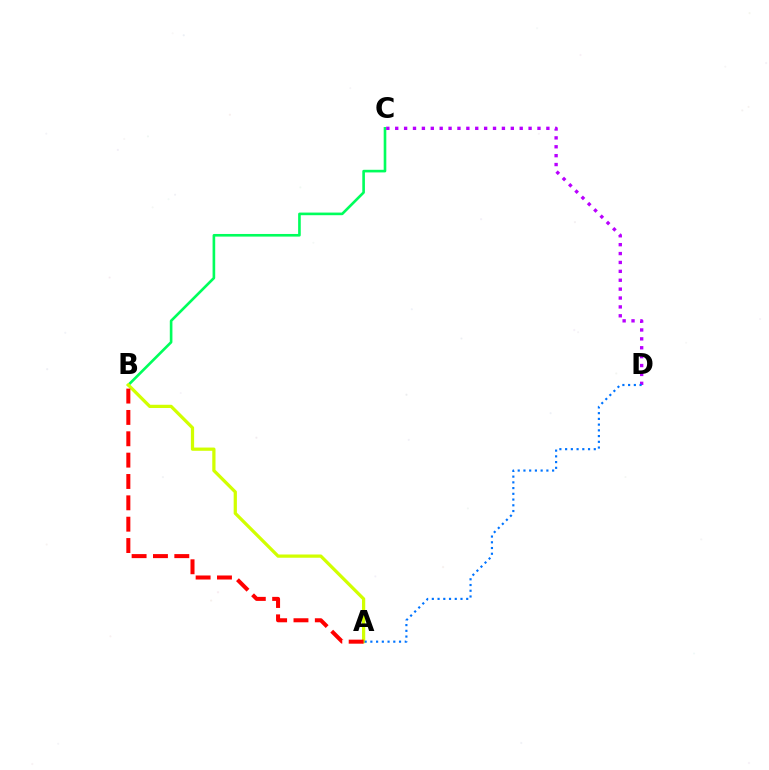{('B', 'C'): [{'color': '#00ff5c', 'line_style': 'solid', 'thickness': 1.89}], ('A', 'B'): [{'color': '#d1ff00', 'line_style': 'solid', 'thickness': 2.34}, {'color': '#ff0000', 'line_style': 'dashed', 'thickness': 2.9}], ('C', 'D'): [{'color': '#b900ff', 'line_style': 'dotted', 'thickness': 2.42}], ('A', 'D'): [{'color': '#0074ff', 'line_style': 'dotted', 'thickness': 1.56}]}